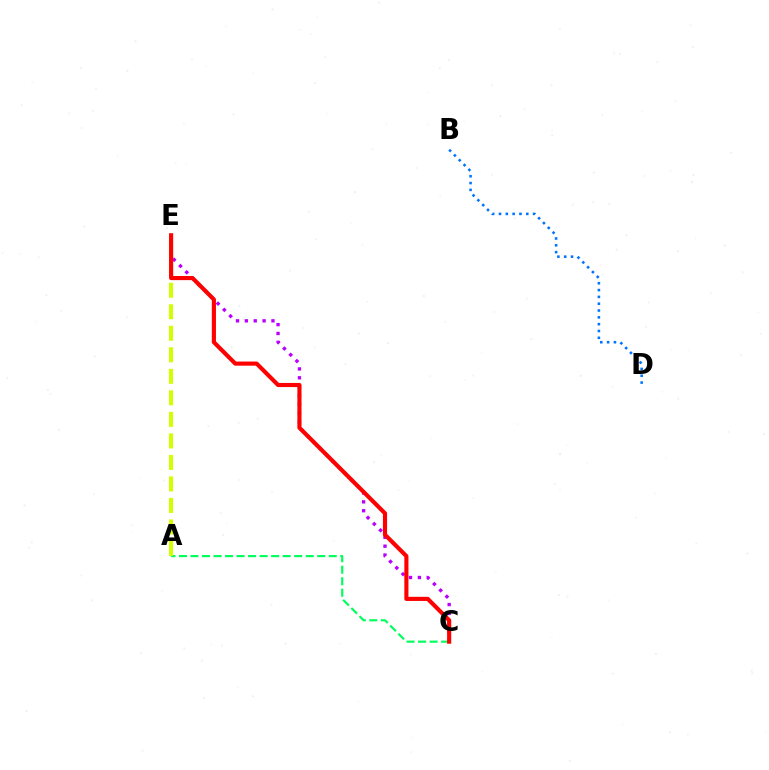{('C', 'E'): [{'color': '#b900ff', 'line_style': 'dotted', 'thickness': 2.41}, {'color': '#ff0000', 'line_style': 'solid', 'thickness': 2.97}], ('A', 'C'): [{'color': '#00ff5c', 'line_style': 'dashed', 'thickness': 1.57}], ('A', 'E'): [{'color': '#d1ff00', 'line_style': 'dashed', 'thickness': 2.92}], ('B', 'D'): [{'color': '#0074ff', 'line_style': 'dotted', 'thickness': 1.85}]}